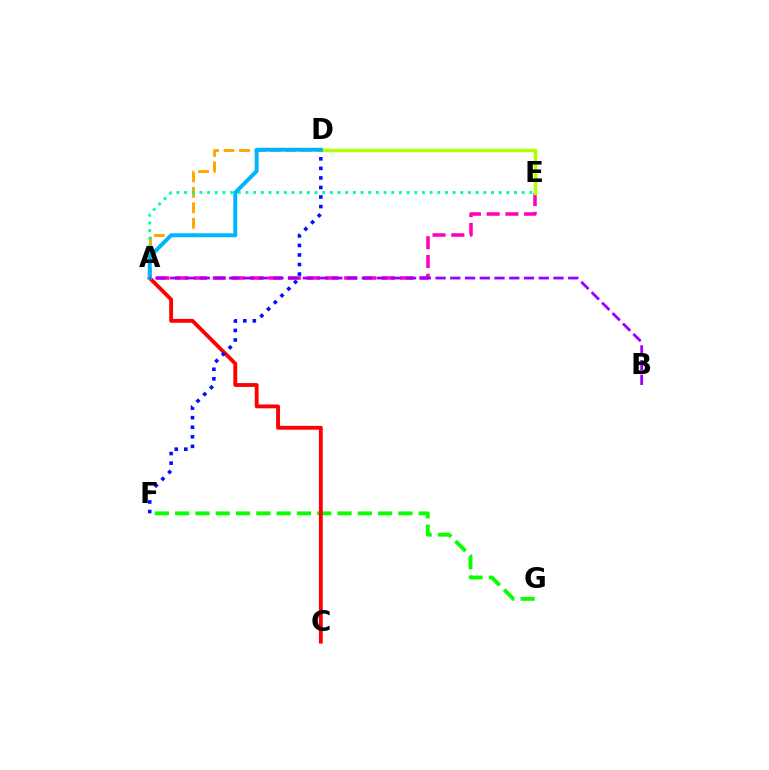{('F', 'G'): [{'color': '#08ff00', 'line_style': 'dashed', 'thickness': 2.76}], ('A', 'C'): [{'color': '#ff0000', 'line_style': 'solid', 'thickness': 2.77}], ('A', 'E'): [{'color': '#ff00bd', 'line_style': 'dashed', 'thickness': 2.55}, {'color': '#00ff9d', 'line_style': 'dotted', 'thickness': 2.08}], ('D', 'E'): [{'color': '#b3ff00', 'line_style': 'solid', 'thickness': 2.49}], ('D', 'F'): [{'color': '#0010ff', 'line_style': 'dotted', 'thickness': 2.59}], ('A', 'D'): [{'color': '#ffa500', 'line_style': 'dashed', 'thickness': 2.1}, {'color': '#00b5ff', 'line_style': 'solid', 'thickness': 2.84}], ('A', 'B'): [{'color': '#9b00ff', 'line_style': 'dashed', 'thickness': 2.0}]}